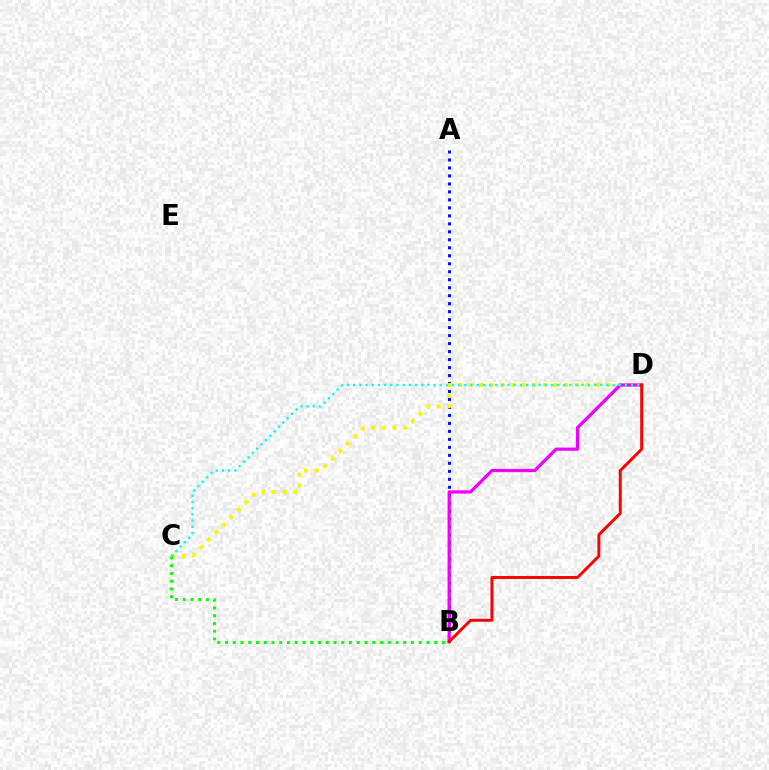{('A', 'B'): [{'color': '#0010ff', 'line_style': 'dotted', 'thickness': 2.17}], ('C', 'D'): [{'color': '#fcf500', 'line_style': 'dotted', 'thickness': 2.89}, {'color': '#00fff6', 'line_style': 'dotted', 'thickness': 1.68}], ('B', 'C'): [{'color': '#08ff00', 'line_style': 'dotted', 'thickness': 2.11}], ('B', 'D'): [{'color': '#ee00ff', 'line_style': 'solid', 'thickness': 2.32}, {'color': '#ff0000', 'line_style': 'solid', 'thickness': 2.13}]}